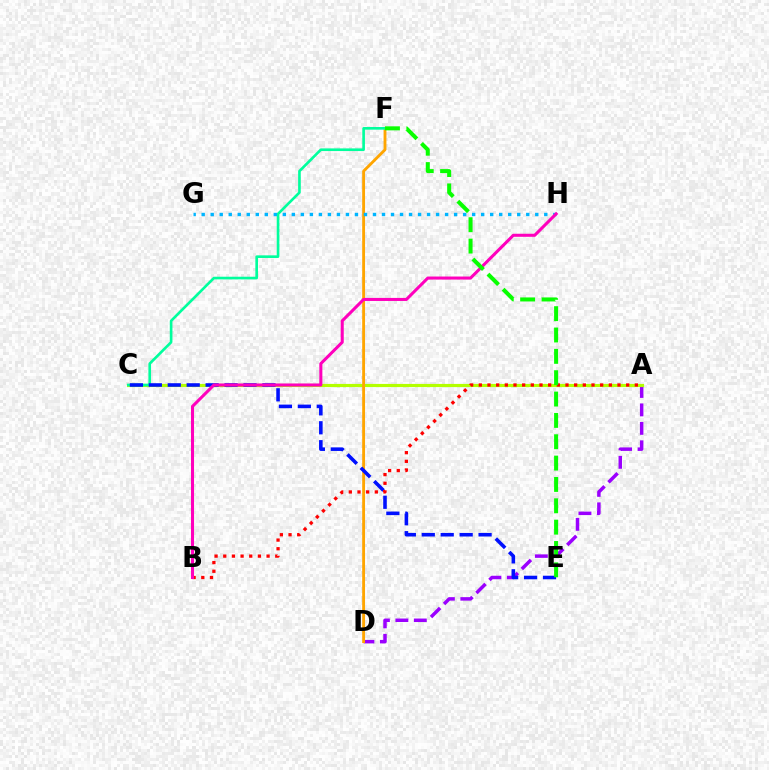{('A', 'D'): [{'color': '#9b00ff', 'line_style': 'dashed', 'thickness': 2.51}], ('A', 'C'): [{'color': '#b3ff00', 'line_style': 'solid', 'thickness': 2.28}], ('D', 'F'): [{'color': '#ffa500', 'line_style': 'solid', 'thickness': 2.05}], ('C', 'F'): [{'color': '#00ff9d', 'line_style': 'solid', 'thickness': 1.91}], ('C', 'E'): [{'color': '#0010ff', 'line_style': 'dashed', 'thickness': 2.57}], ('G', 'H'): [{'color': '#00b5ff', 'line_style': 'dotted', 'thickness': 2.45}], ('A', 'B'): [{'color': '#ff0000', 'line_style': 'dotted', 'thickness': 2.35}], ('B', 'H'): [{'color': '#ff00bd', 'line_style': 'solid', 'thickness': 2.2}], ('E', 'F'): [{'color': '#08ff00', 'line_style': 'dashed', 'thickness': 2.9}]}